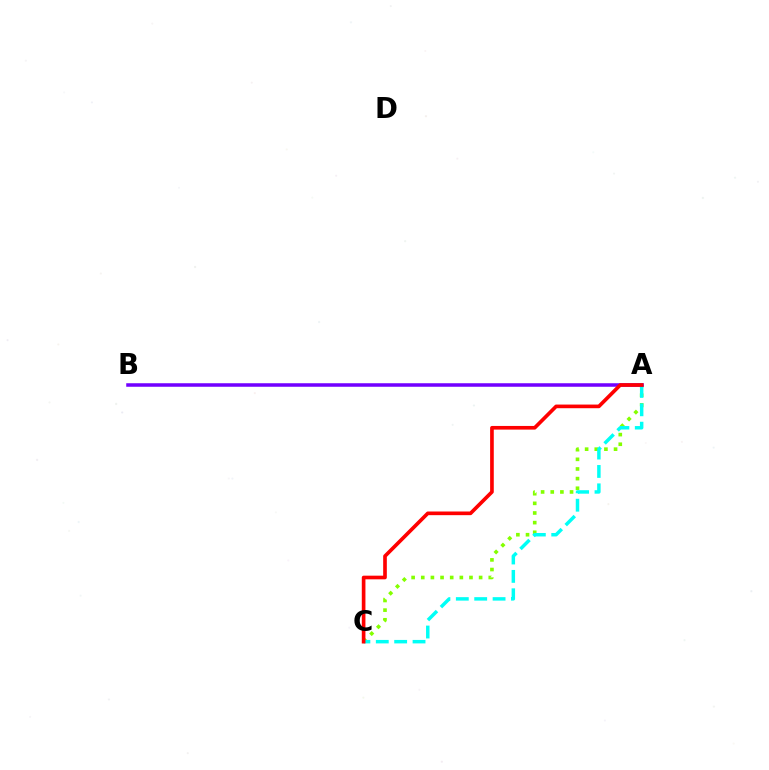{('A', 'C'): [{'color': '#84ff00', 'line_style': 'dotted', 'thickness': 2.62}, {'color': '#00fff6', 'line_style': 'dashed', 'thickness': 2.5}, {'color': '#ff0000', 'line_style': 'solid', 'thickness': 2.63}], ('A', 'B'): [{'color': '#7200ff', 'line_style': 'solid', 'thickness': 2.54}]}